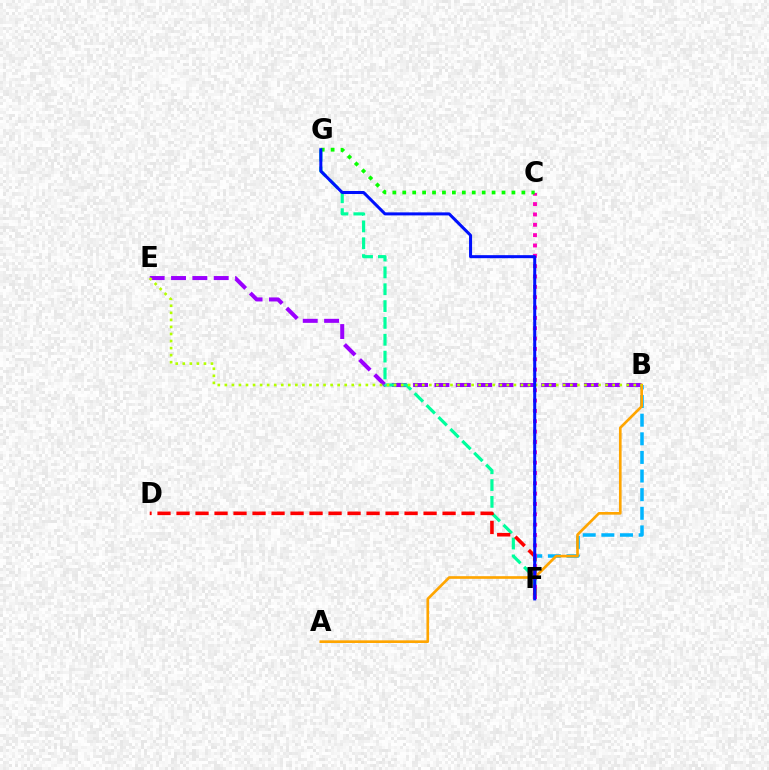{('B', 'F'): [{'color': '#00b5ff', 'line_style': 'dashed', 'thickness': 2.53}], ('B', 'E'): [{'color': '#9b00ff', 'line_style': 'dashed', 'thickness': 2.9}, {'color': '#b3ff00', 'line_style': 'dotted', 'thickness': 1.92}], ('F', 'G'): [{'color': '#00ff9d', 'line_style': 'dashed', 'thickness': 2.29}, {'color': '#0010ff', 'line_style': 'solid', 'thickness': 2.18}], ('D', 'F'): [{'color': '#ff0000', 'line_style': 'dashed', 'thickness': 2.58}], ('A', 'B'): [{'color': '#ffa500', 'line_style': 'solid', 'thickness': 1.91}], ('C', 'F'): [{'color': '#ff00bd', 'line_style': 'dotted', 'thickness': 2.81}], ('C', 'G'): [{'color': '#08ff00', 'line_style': 'dotted', 'thickness': 2.7}]}